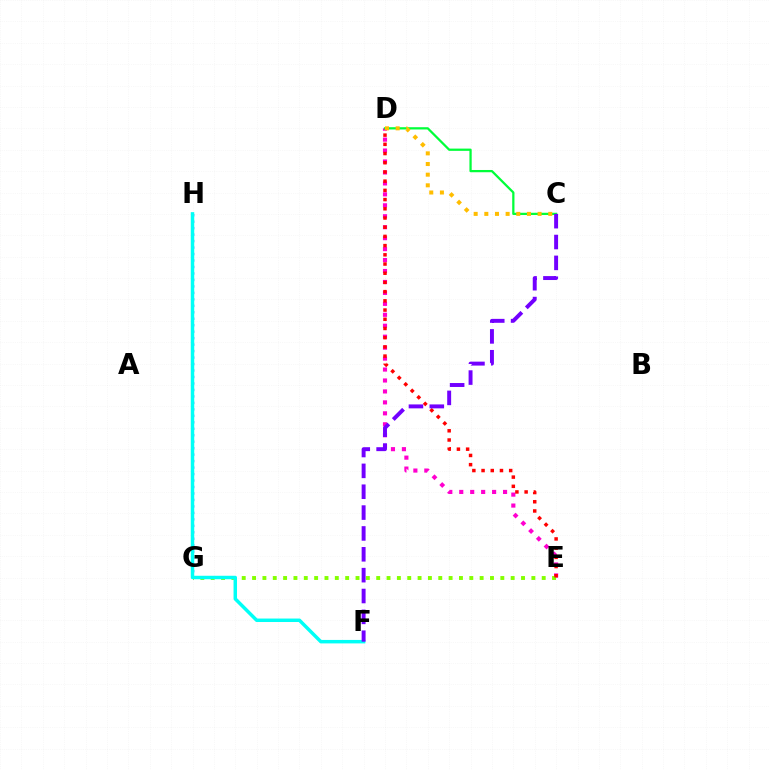{('D', 'E'): [{'color': '#ff00cf', 'line_style': 'dotted', 'thickness': 2.97}, {'color': '#ff0000', 'line_style': 'dotted', 'thickness': 2.5}], ('C', 'D'): [{'color': '#00ff39', 'line_style': 'solid', 'thickness': 1.62}, {'color': '#ffbd00', 'line_style': 'dotted', 'thickness': 2.89}], ('G', 'H'): [{'color': '#004bff', 'line_style': 'dotted', 'thickness': 1.76}], ('E', 'G'): [{'color': '#84ff00', 'line_style': 'dotted', 'thickness': 2.81}], ('F', 'H'): [{'color': '#00fff6', 'line_style': 'solid', 'thickness': 2.5}], ('C', 'F'): [{'color': '#7200ff', 'line_style': 'dashed', 'thickness': 2.83}]}